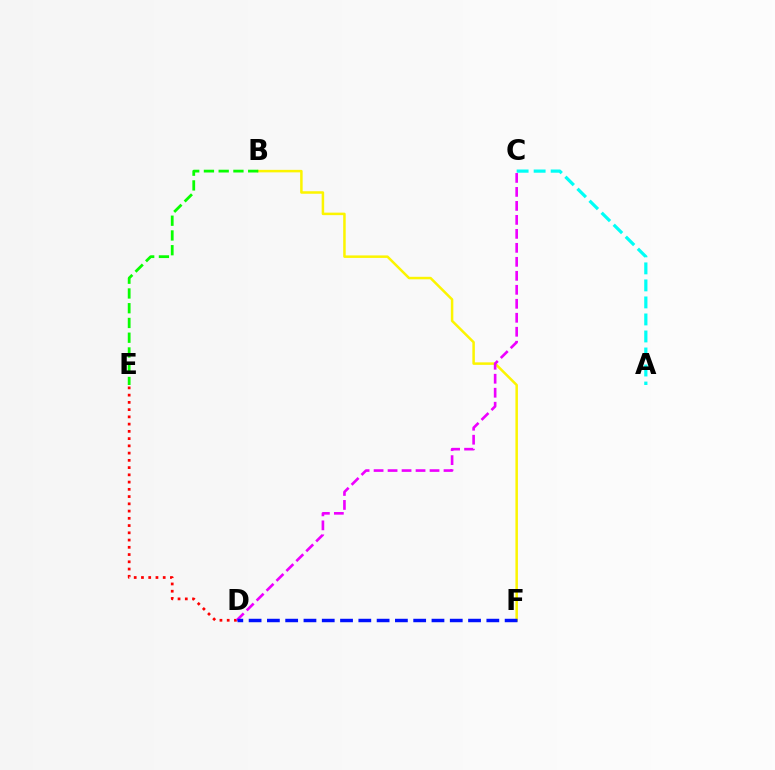{('D', 'E'): [{'color': '#ff0000', 'line_style': 'dotted', 'thickness': 1.97}], ('B', 'F'): [{'color': '#fcf500', 'line_style': 'solid', 'thickness': 1.81}], ('C', 'D'): [{'color': '#ee00ff', 'line_style': 'dashed', 'thickness': 1.9}], ('D', 'F'): [{'color': '#0010ff', 'line_style': 'dashed', 'thickness': 2.48}], ('B', 'E'): [{'color': '#08ff00', 'line_style': 'dashed', 'thickness': 2.0}], ('A', 'C'): [{'color': '#00fff6', 'line_style': 'dashed', 'thickness': 2.31}]}